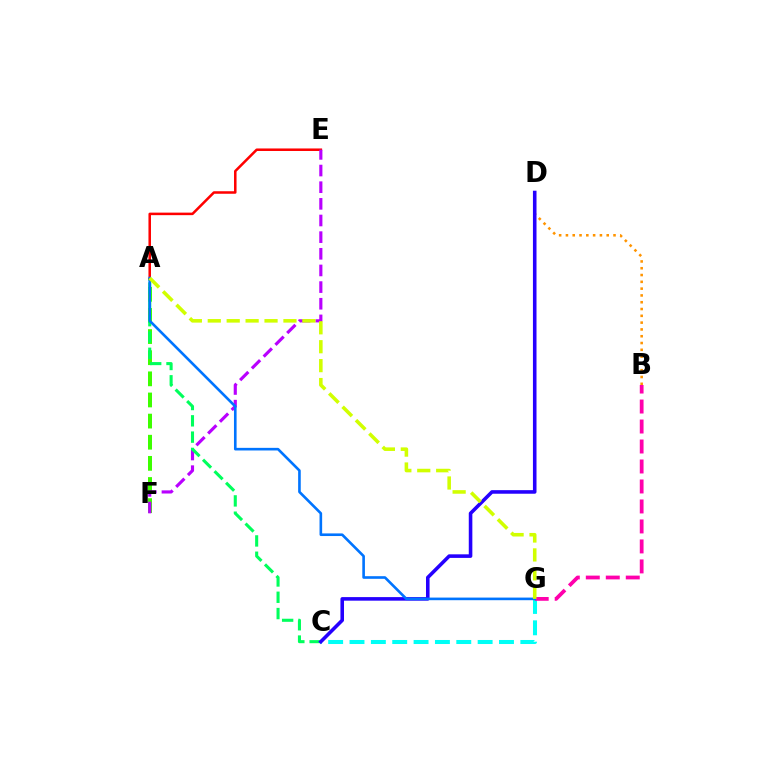{('C', 'G'): [{'color': '#00fff6', 'line_style': 'dashed', 'thickness': 2.9}], ('A', 'F'): [{'color': '#3dff00', 'line_style': 'dashed', 'thickness': 2.87}], ('B', 'G'): [{'color': '#ff00ac', 'line_style': 'dashed', 'thickness': 2.71}], ('A', 'E'): [{'color': '#ff0000', 'line_style': 'solid', 'thickness': 1.82}], ('B', 'D'): [{'color': '#ff9400', 'line_style': 'dotted', 'thickness': 1.85}], ('E', 'F'): [{'color': '#b900ff', 'line_style': 'dashed', 'thickness': 2.26}], ('A', 'C'): [{'color': '#00ff5c', 'line_style': 'dashed', 'thickness': 2.21}], ('C', 'D'): [{'color': '#2500ff', 'line_style': 'solid', 'thickness': 2.57}], ('A', 'G'): [{'color': '#0074ff', 'line_style': 'solid', 'thickness': 1.89}, {'color': '#d1ff00', 'line_style': 'dashed', 'thickness': 2.57}]}